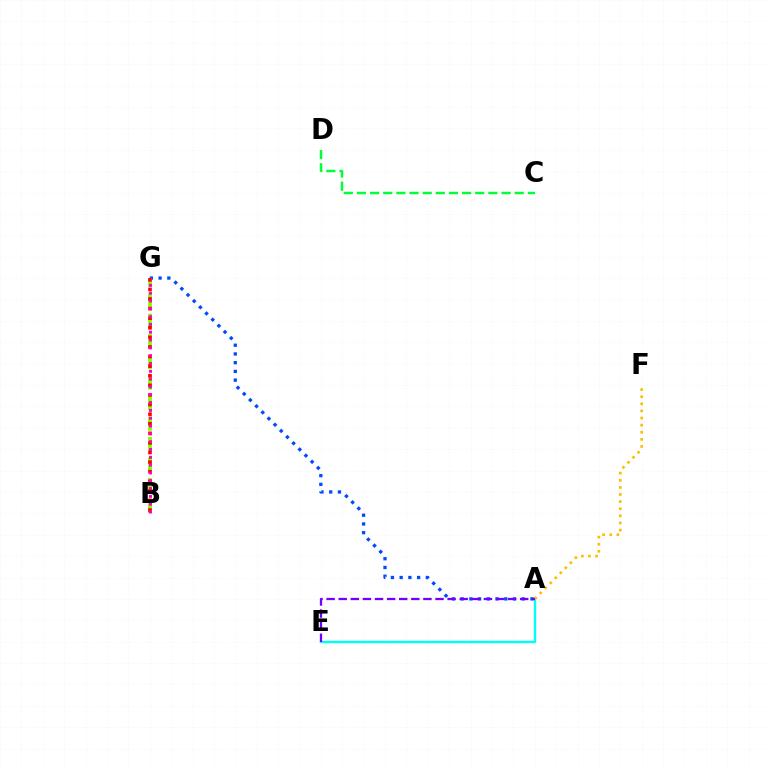{('A', 'G'): [{'color': '#004bff', 'line_style': 'dotted', 'thickness': 2.37}], ('A', 'E'): [{'color': '#00fff6', 'line_style': 'solid', 'thickness': 1.75}, {'color': '#7200ff', 'line_style': 'dashed', 'thickness': 1.64}], ('B', 'G'): [{'color': '#84ff00', 'line_style': 'dashed', 'thickness': 2.79}, {'color': '#ff0000', 'line_style': 'dotted', 'thickness': 2.61}, {'color': '#ff00cf', 'line_style': 'dotted', 'thickness': 2.12}], ('C', 'D'): [{'color': '#00ff39', 'line_style': 'dashed', 'thickness': 1.79}], ('A', 'F'): [{'color': '#ffbd00', 'line_style': 'dotted', 'thickness': 1.93}]}